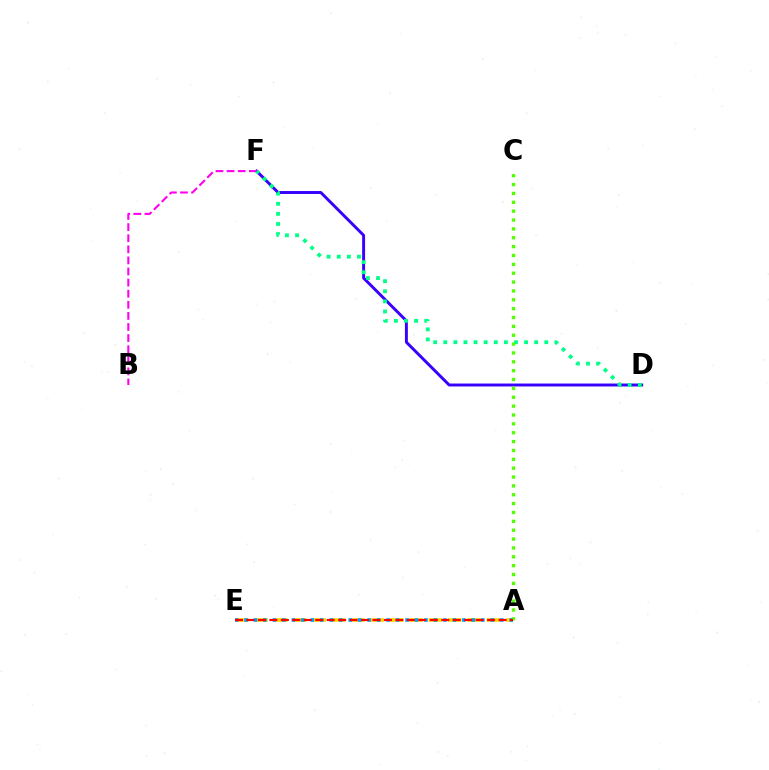{('A', 'E'): [{'color': '#ffd500', 'line_style': 'dashed', 'thickness': 2.63}, {'color': '#009eff', 'line_style': 'dotted', 'thickness': 2.57}, {'color': '#ff0000', 'line_style': 'dashed', 'thickness': 1.56}], ('D', 'F'): [{'color': '#3700ff', 'line_style': 'solid', 'thickness': 2.11}, {'color': '#00ff86', 'line_style': 'dotted', 'thickness': 2.75}], ('B', 'F'): [{'color': '#ff00ed', 'line_style': 'dashed', 'thickness': 1.51}], ('A', 'C'): [{'color': '#4fff00', 'line_style': 'dotted', 'thickness': 2.41}]}